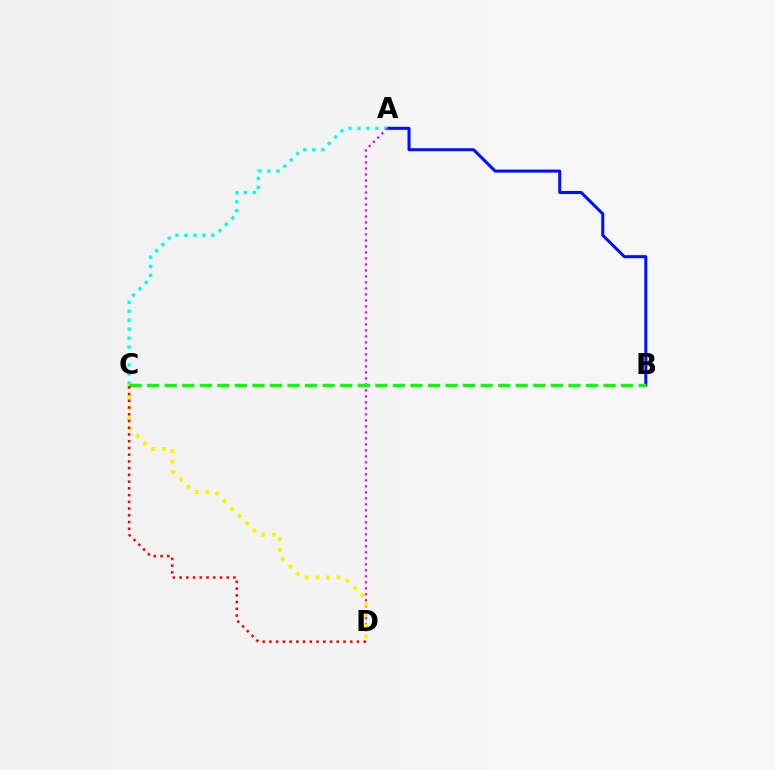{('A', 'B'): [{'color': '#0010ff', 'line_style': 'solid', 'thickness': 2.18}], ('A', 'C'): [{'color': '#00fff6', 'line_style': 'dotted', 'thickness': 2.44}], ('A', 'D'): [{'color': '#ee00ff', 'line_style': 'dotted', 'thickness': 1.63}], ('C', 'D'): [{'color': '#fcf500', 'line_style': 'dotted', 'thickness': 2.86}, {'color': '#ff0000', 'line_style': 'dotted', 'thickness': 1.83}], ('B', 'C'): [{'color': '#08ff00', 'line_style': 'dashed', 'thickness': 2.38}]}